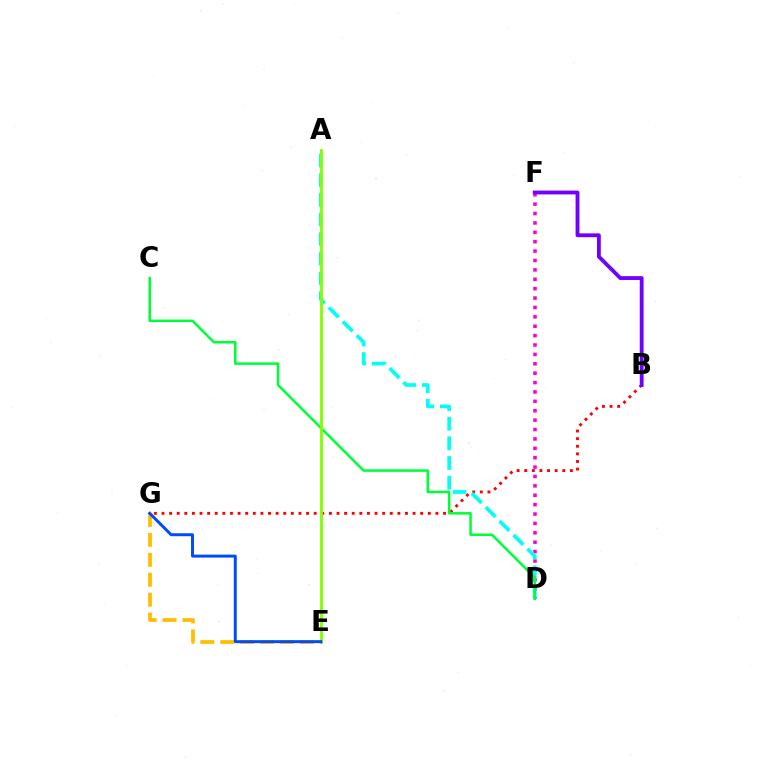{('B', 'G'): [{'color': '#ff0000', 'line_style': 'dotted', 'thickness': 2.07}], ('D', 'F'): [{'color': '#ff00cf', 'line_style': 'dotted', 'thickness': 2.55}], ('A', 'D'): [{'color': '#00fff6', 'line_style': 'dashed', 'thickness': 2.67}], ('B', 'F'): [{'color': '#7200ff', 'line_style': 'solid', 'thickness': 2.76}], ('C', 'D'): [{'color': '#00ff39', 'line_style': 'solid', 'thickness': 1.83}], ('A', 'E'): [{'color': '#84ff00', 'line_style': 'solid', 'thickness': 2.06}], ('E', 'G'): [{'color': '#ffbd00', 'line_style': 'dashed', 'thickness': 2.71}, {'color': '#004bff', 'line_style': 'solid', 'thickness': 2.14}]}